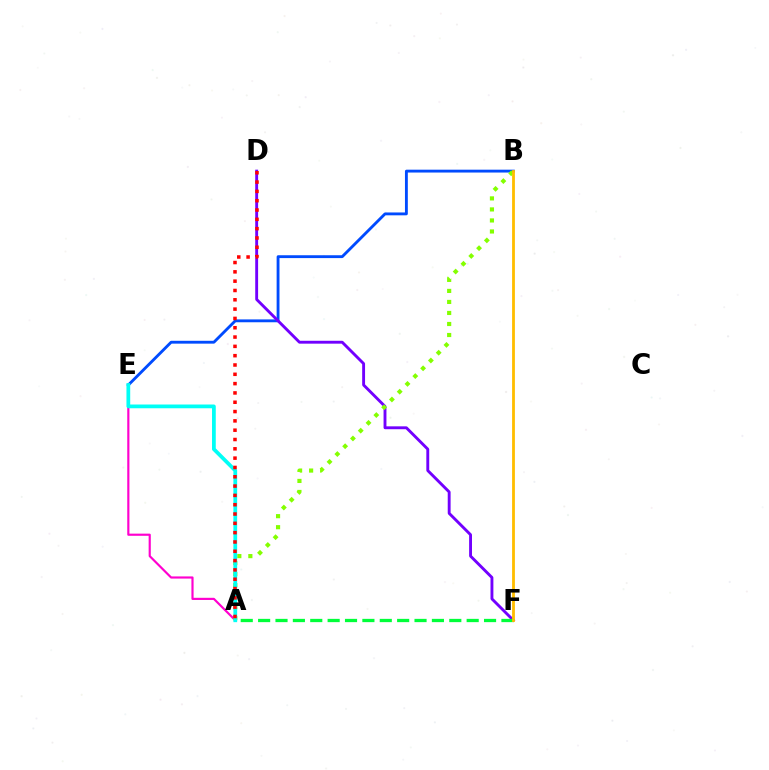{('B', 'E'): [{'color': '#004bff', 'line_style': 'solid', 'thickness': 2.05}], ('D', 'F'): [{'color': '#7200ff', 'line_style': 'solid', 'thickness': 2.07}], ('A', 'E'): [{'color': '#ff00cf', 'line_style': 'solid', 'thickness': 1.56}, {'color': '#00fff6', 'line_style': 'solid', 'thickness': 2.7}], ('A', 'B'): [{'color': '#84ff00', 'line_style': 'dotted', 'thickness': 3.0}], ('A', 'F'): [{'color': '#00ff39', 'line_style': 'dashed', 'thickness': 2.36}], ('B', 'F'): [{'color': '#ffbd00', 'line_style': 'solid', 'thickness': 2.03}], ('A', 'D'): [{'color': '#ff0000', 'line_style': 'dotted', 'thickness': 2.53}]}